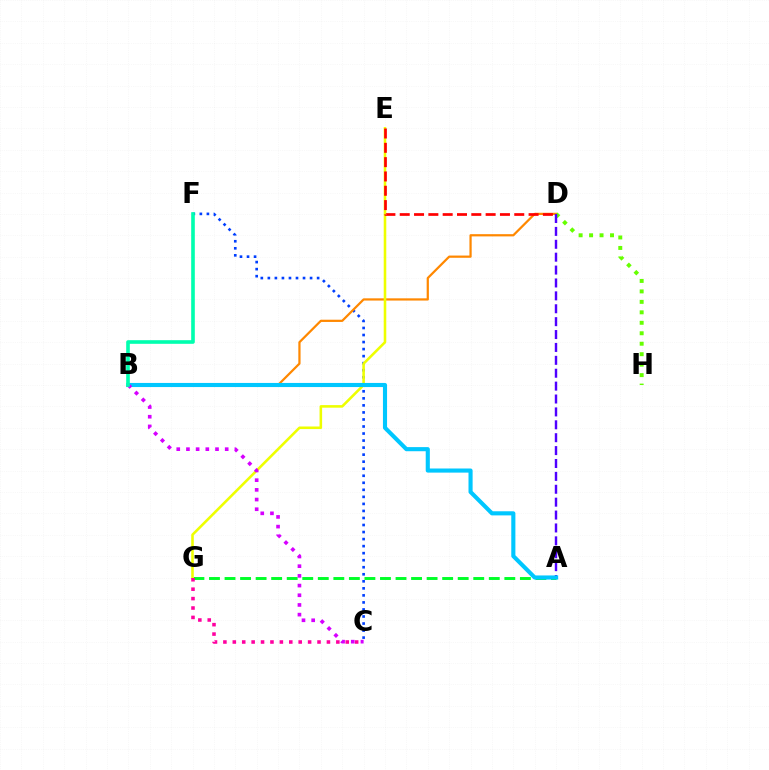{('C', 'F'): [{'color': '#003fff', 'line_style': 'dotted', 'thickness': 1.91}], ('B', 'D'): [{'color': '#ff8800', 'line_style': 'solid', 'thickness': 1.6}], ('D', 'H'): [{'color': '#66ff00', 'line_style': 'dotted', 'thickness': 2.84}], ('A', 'G'): [{'color': '#00ff27', 'line_style': 'dashed', 'thickness': 2.11}], ('E', 'G'): [{'color': '#eeff00', 'line_style': 'solid', 'thickness': 1.86}], ('D', 'E'): [{'color': '#ff0000', 'line_style': 'dashed', 'thickness': 1.95}], ('A', 'D'): [{'color': '#4f00ff', 'line_style': 'dashed', 'thickness': 1.75}], ('C', 'G'): [{'color': '#ff00a0', 'line_style': 'dotted', 'thickness': 2.56}], ('A', 'B'): [{'color': '#00c7ff', 'line_style': 'solid', 'thickness': 2.96}], ('B', 'C'): [{'color': '#d600ff', 'line_style': 'dotted', 'thickness': 2.63}], ('B', 'F'): [{'color': '#00ffaf', 'line_style': 'solid', 'thickness': 2.61}]}